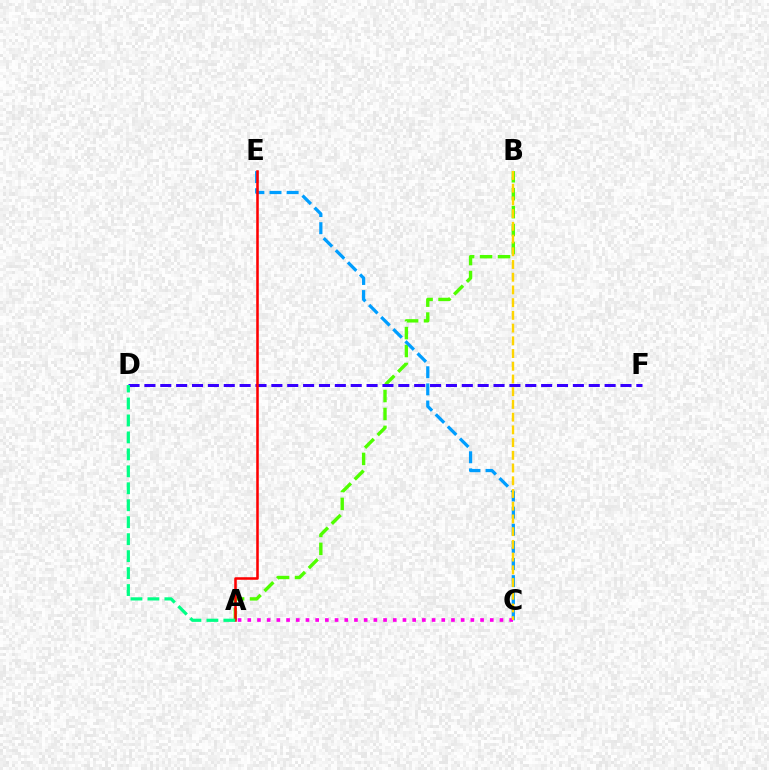{('A', 'B'): [{'color': '#4fff00', 'line_style': 'dashed', 'thickness': 2.44}], ('C', 'E'): [{'color': '#009eff', 'line_style': 'dashed', 'thickness': 2.33}], ('D', 'F'): [{'color': '#3700ff', 'line_style': 'dashed', 'thickness': 2.16}], ('A', 'E'): [{'color': '#ff0000', 'line_style': 'solid', 'thickness': 1.83}], ('A', 'C'): [{'color': '#ff00ed', 'line_style': 'dotted', 'thickness': 2.64}], ('A', 'D'): [{'color': '#00ff86', 'line_style': 'dashed', 'thickness': 2.3}], ('B', 'C'): [{'color': '#ffd500', 'line_style': 'dashed', 'thickness': 1.73}]}